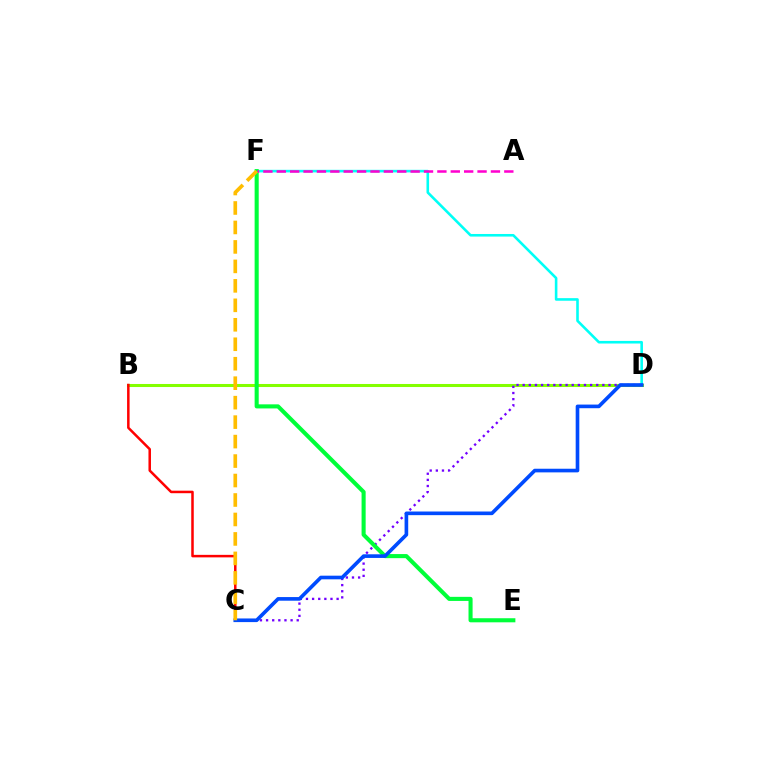{('D', 'F'): [{'color': '#00fff6', 'line_style': 'solid', 'thickness': 1.87}], ('B', 'D'): [{'color': '#84ff00', 'line_style': 'solid', 'thickness': 2.19}], ('C', 'D'): [{'color': '#7200ff', 'line_style': 'dotted', 'thickness': 1.67}, {'color': '#004bff', 'line_style': 'solid', 'thickness': 2.62}], ('E', 'F'): [{'color': '#00ff39', 'line_style': 'solid', 'thickness': 2.94}], ('A', 'F'): [{'color': '#ff00cf', 'line_style': 'dashed', 'thickness': 1.82}], ('B', 'C'): [{'color': '#ff0000', 'line_style': 'solid', 'thickness': 1.81}], ('C', 'F'): [{'color': '#ffbd00', 'line_style': 'dashed', 'thickness': 2.64}]}